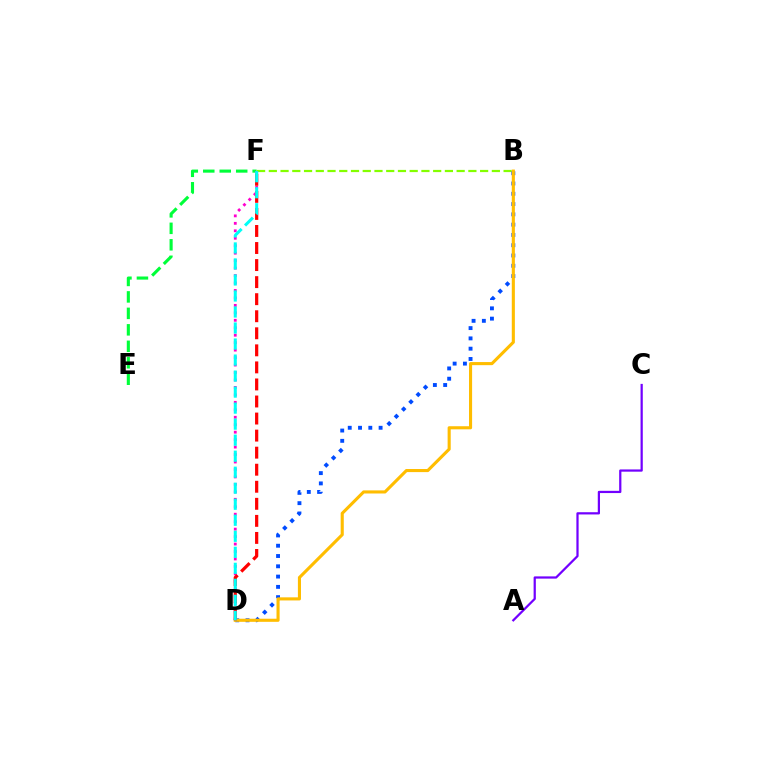{('B', 'F'): [{'color': '#84ff00', 'line_style': 'dashed', 'thickness': 1.59}], ('E', 'F'): [{'color': '#00ff39', 'line_style': 'dashed', 'thickness': 2.24}], ('B', 'D'): [{'color': '#004bff', 'line_style': 'dotted', 'thickness': 2.79}, {'color': '#ffbd00', 'line_style': 'solid', 'thickness': 2.23}], ('D', 'F'): [{'color': '#ff00cf', 'line_style': 'dotted', 'thickness': 2.03}, {'color': '#ff0000', 'line_style': 'dashed', 'thickness': 2.32}, {'color': '#00fff6', 'line_style': 'dashed', 'thickness': 2.18}], ('A', 'C'): [{'color': '#7200ff', 'line_style': 'solid', 'thickness': 1.61}]}